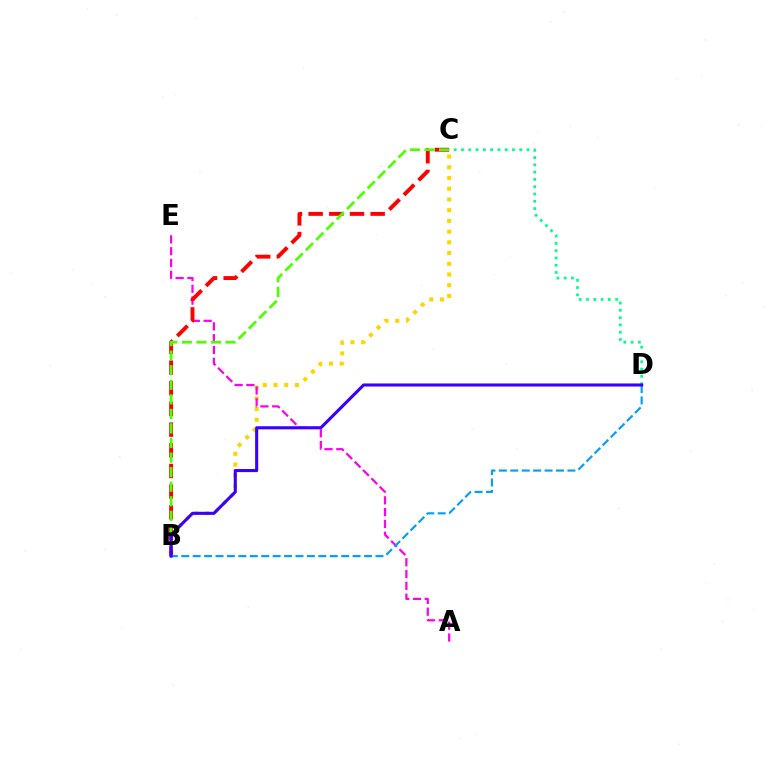{('B', 'C'): [{'color': '#ffd500', 'line_style': 'dotted', 'thickness': 2.91}, {'color': '#ff0000', 'line_style': 'dashed', 'thickness': 2.81}, {'color': '#4fff00', 'line_style': 'dashed', 'thickness': 1.98}], ('C', 'D'): [{'color': '#00ff86', 'line_style': 'dotted', 'thickness': 1.98}], ('A', 'E'): [{'color': '#ff00ed', 'line_style': 'dashed', 'thickness': 1.6}], ('B', 'D'): [{'color': '#009eff', 'line_style': 'dashed', 'thickness': 1.55}, {'color': '#3700ff', 'line_style': 'solid', 'thickness': 2.21}]}